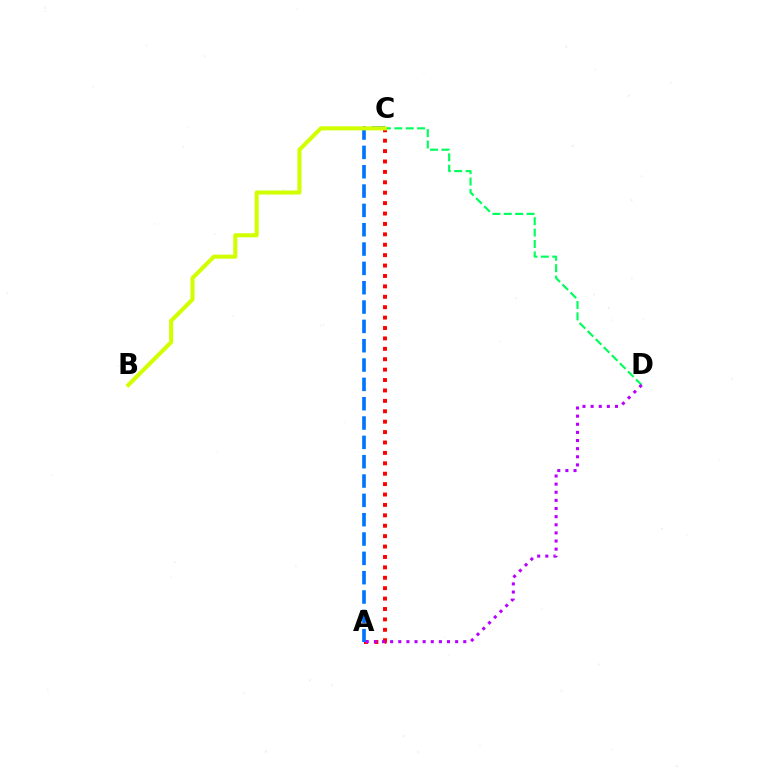{('A', 'C'): [{'color': '#ff0000', 'line_style': 'dotted', 'thickness': 2.83}, {'color': '#0074ff', 'line_style': 'dashed', 'thickness': 2.63}], ('C', 'D'): [{'color': '#00ff5c', 'line_style': 'dashed', 'thickness': 1.55}], ('A', 'D'): [{'color': '#b900ff', 'line_style': 'dotted', 'thickness': 2.21}], ('B', 'C'): [{'color': '#d1ff00', 'line_style': 'solid', 'thickness': 2.92}]}